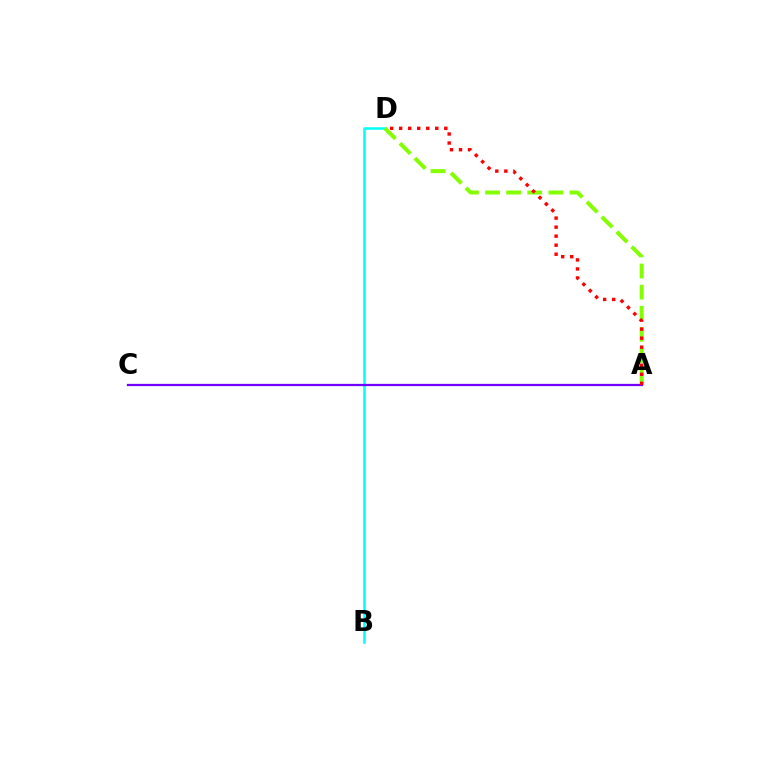{('B', 'D'): [{'color': '#00fff6', 'line_style': 'solid', 'thickness': 1.82}], ('A', 'D'): [{'color': '#84ff00', 'line_style': 'dashed', 'thickness': 2.87}, {'color': '#ff0000', 'line_style': 'dotted', 'thickness': 2.45}], ('A', 'C'): [{'color': '#7200ff', 'line_style': 'solid', 'thickness': 1.63}]}